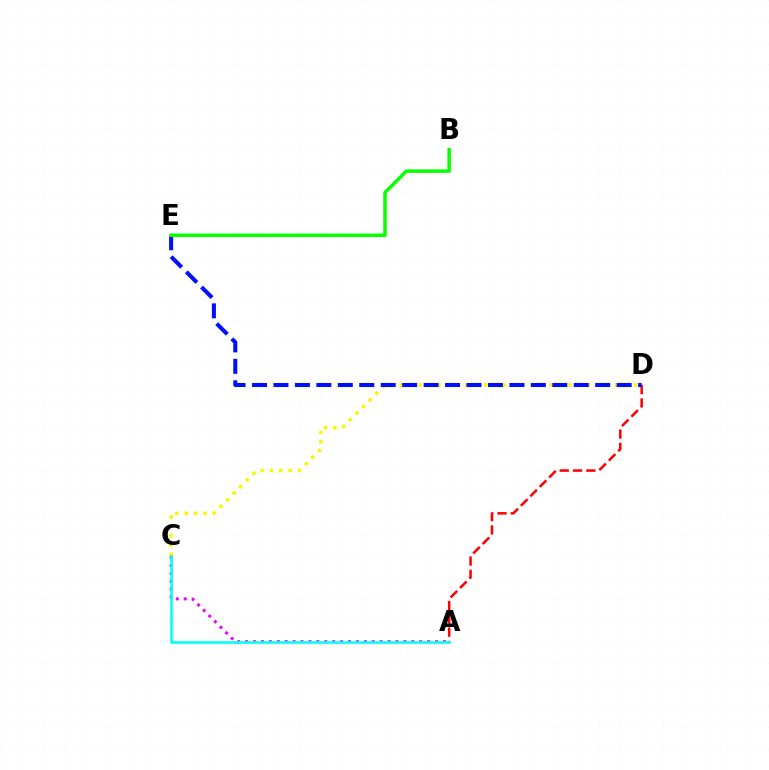{('A', 'C'): [{'color': '#ee00ff', 'line_style': 'dotted', 'thickness': 2.15}, {'color': '#00fff6', 'line_style': 'solid', 'thickness': 1.87}], ('A', 'D'): [{'color': '#ff0000', 'line_style': 'dashed', 'thickness': 1.81}], ('C', 'D'): [{'color': '#fcf500', 'line_style': 'dotted', 'thickness': 2.54}], ('D', 'E'): [{'color': '#0010ff', 'line_style': 'dashed', 'thickness': 2.91}], ('B', 'E'): [{'color': '#08ff00', 'line_style': 'solid', 'thickness': 2.52}]}